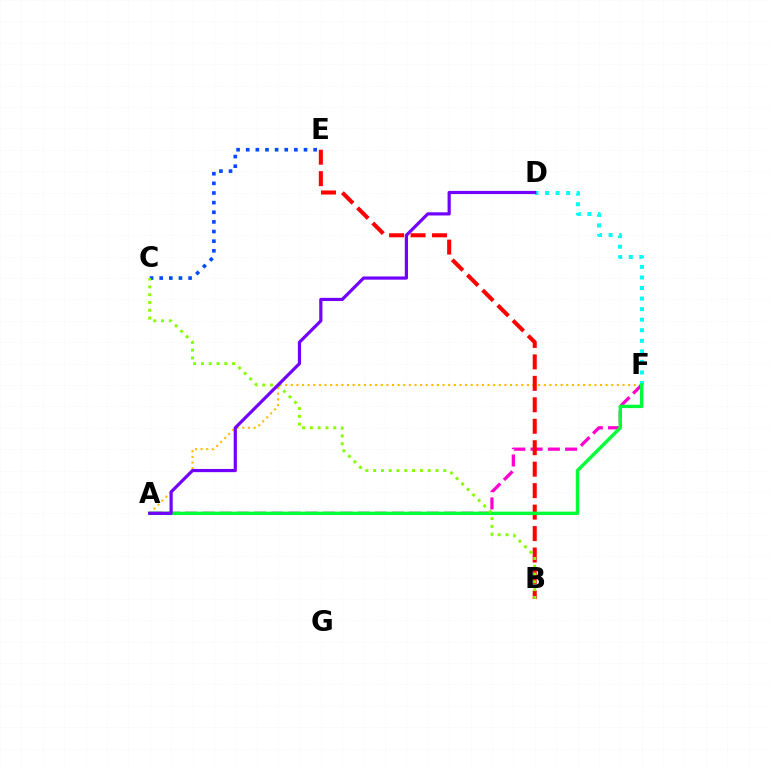{('A', 'F'): [{'color': '#ffbd00', 'line_style': 'dotted', 'thickness': 1.53}, {'color': '#ff00cf', 'line_style': 'dashed', 'thickness': 2.35}, {'color': '#00ff39', 'line_style': 'solid', 'thickness': 2.45}], ('D', 'F'): [{'color': '#00fff6', 'line_style': 'dotted', 'thickness': 2.87}], ('B', 'E'): [{'color': '#ff0000', 'line_style': 'dashed', 'thickness': 2.92}], ('C', 'E'): [{'color': '#004bff', 'line_style': 'dotted', 'thickness': 2.62}], ('B', 'C'): [{'color': '#84ff00', 'line_style': 'dotted', 'thickness': 2.12}], ('A', 'D'): [{'color': '#7200ff', 'line_style': 'solid', 'thickness': 2.3}]}